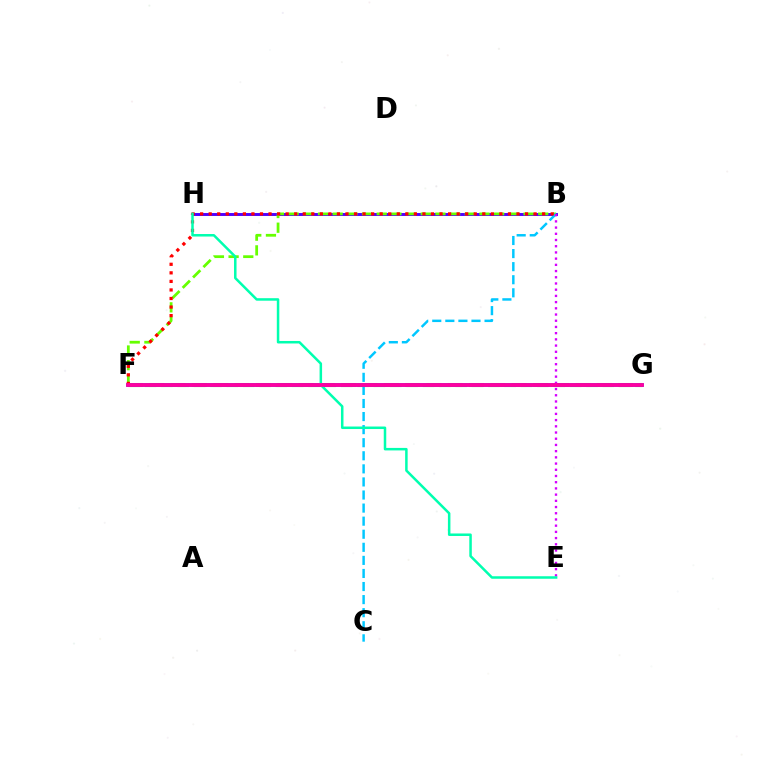{('B', 'H'): [{'color': '#4f00ff', 'line_style': 'solid', 'thickness': 2.1}], ('F', 'G'): [{'color': '#00ff27', 'line_style': 'dashed', 'thickness': 2.22}, {'color': '#ff8800', 'line_style': 'dashed', 'thickness': 2.9}, {'color': '#003fff', 'line_style': 'solid', 'thickness': 2.55}, {'color': '#eeff00', 'line_style': 'solid', 'thickness': 1.55}, {'color': '#ff00a0', 'line_style': 'solid', 'thickness': 2.7}], ('B', 'F'): [{'color': '#66ff00', 'line_style': 'dashed', 'thickness': 1.99}, {'color': '#ff0000', 'line_style': 'dotted', 'thickness': 2.32}], ('B', 'C'): [{'color': '#00c7ff', 'line_style': 'dashed', 'thickness': 1.78}], ('B', 'E'): [{'color': '#d600ff', 'line_style': 'dotted', 'thickness': 1.69}], ('E', 'H'): [{'color': '#00ffaf', 'line_style': 'solid', 'thickness': 1.81}]}